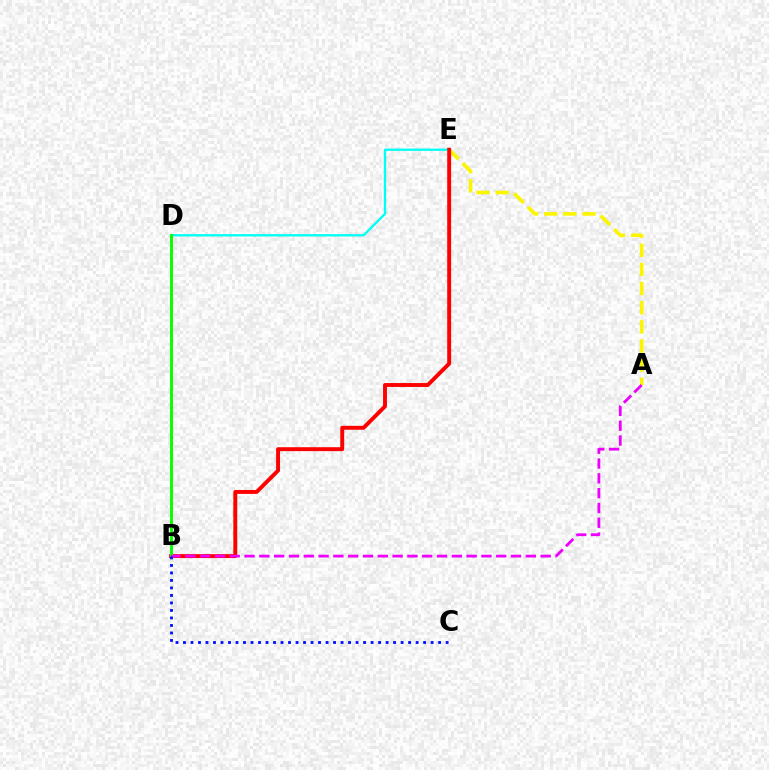{('D', 'E'): [{'color': '#00fff6', 'line_style': 'solid', 'thickness': 1.68}], ('A', 'E'): [{'color': '#fcf500', 'line_style': 'dashed', 'thickness': 2.6}], ('B', 'E'): [{'color': '#ff0000', 'line_style': 'solid', 'thickness': 2.81}], ('B', 'D'): [{'color': '#08ff00', 'line_style': 'solid', 'thickness': 2.13}], ('A', 'B'): [{'color': '#ee00ff', 'line_style': 'dashed', 'thickness': 2.01}], ('B', 'C'): [{'color': '#0010ff', 'line_style': 'dotted', 'thickness': 2.04}]}